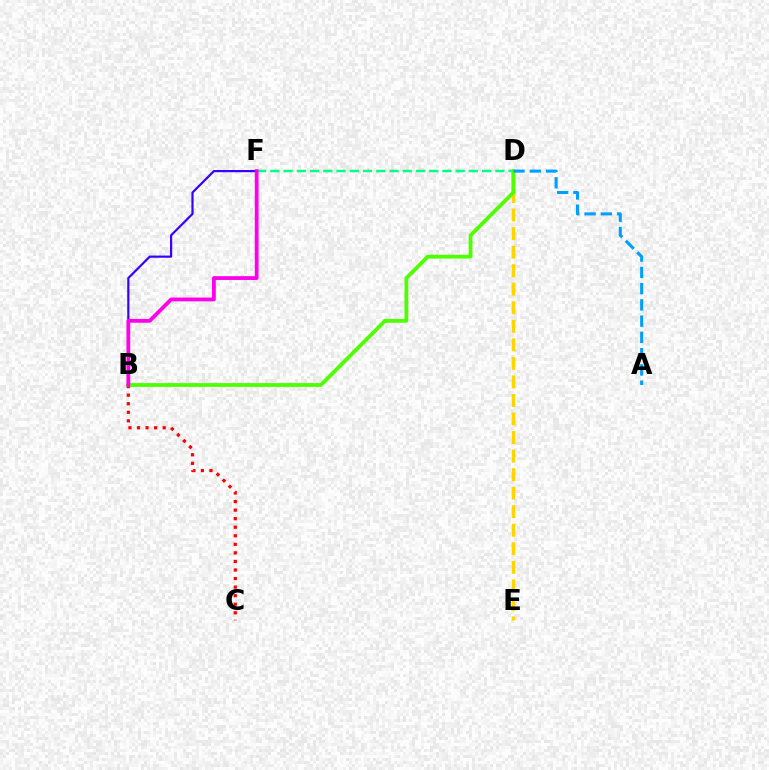{('D', 'F'): [{'color': '#00ff86', 'line_style': 'dashed', 'thickness': 1.8}], ('B', 'F'): [{'color': '#3700ff', 'line_style': 'solid', 'thickness': 1.58}, {'color': '#ff00ed', 'line_style': 'solid', 'thickness': 2.73}], ('D', 'E'): [{'color': '#ffd500', 'line_style': 'dashed', 'thickness': 2.52}], ('B', 'C'): [{'color': '#ff0000', 'line_style': 'dotted', 'thickness': 2.33}], ('B', 'D'): [{'color': '#4fff00', 'line_style': 'solid', 'thickness': 2.74}], ('A', 'D'): [{'color': '#009eff', 'line_style': 'dashed', 'thickness': 2.21}]}